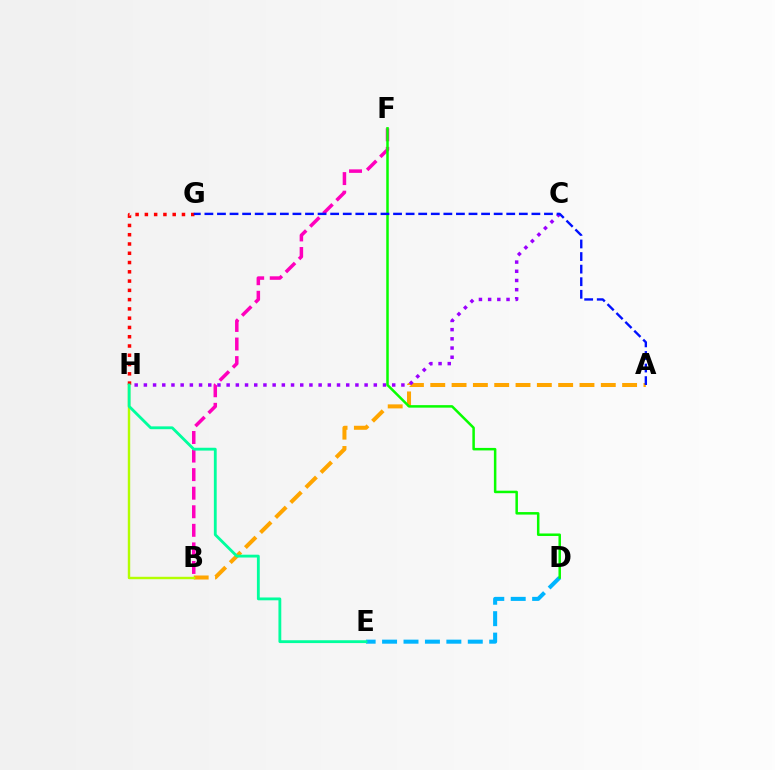{('A', 'B'): [{'color': '#ffa500', 'line_style': 'dashed', 'thickness': 2.9}], ('B', 'F'): [{'color': '#ff00bd', 'line_style': 'dashed', 'thickness': 2.52}], ('B', 'H'): [{'color': '#b3ff00', 'line_style': 'solid', 'thickness': 1.74}], ('G', 'H'): [{'color': '#ff0000', 'line_style': 'dotted', 'thickness': 2.52}], ('C', 'H'): [{'color': '#9b00ff', 'line_style': 'dotted', 'thickness': 2.5}], ('D', 'E'): [{'color': '#00b5ff', 'line_style': 'dashed', 'thickness': 2.91}], ('D', 'F'): [{'color': '#08ff00', 'line_style': 'solid', 'thickness': 1.81}], ('E', 'H'): [{'color': '#00ff9d', 'line_style': 'solid', 'thickness': 2.04}], ('A', 'G'): [{'color': '#0010ff', 'line_style': 'dashed', 'thickness': 1.71}]}